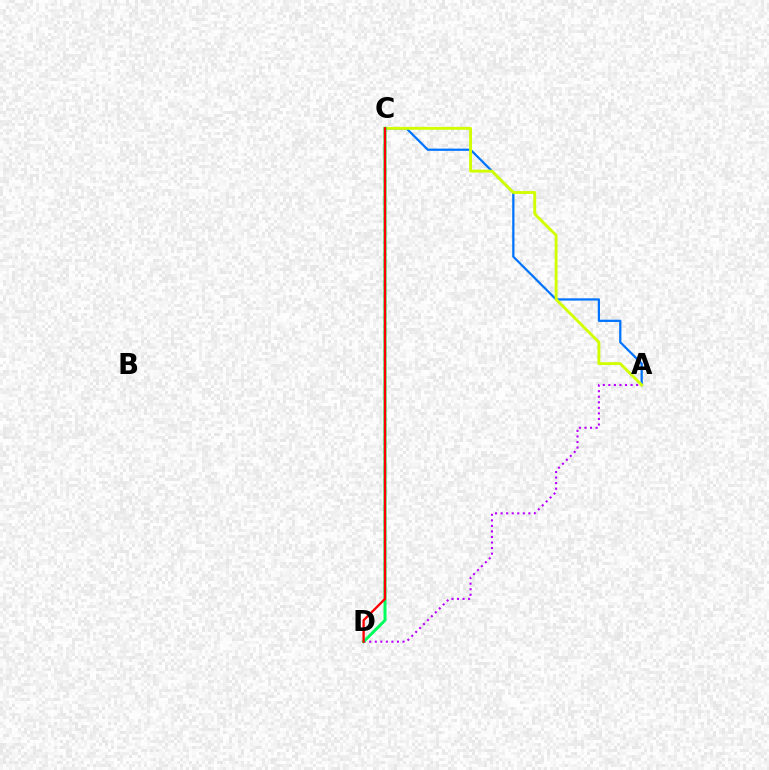{('A', 'D'): [{'color': '#b900ff', 'line_style': 'dotted', 'thickness': 1.51}], ('A', 'C'): [{'color': '#0074ff', 'line_style': 'solid', 'thickness': 1.62}, {'color': '#d1ff00', 'line_style': 'solid', 'thickness': 2.08}], ('C', 'D'): [{'color': '#00ff5c', 'line_style': 'solid', 'thickness': 2.16}, {'color': '#ff0000', 'line_style': 'solid', 'thickness': 1.67}]}